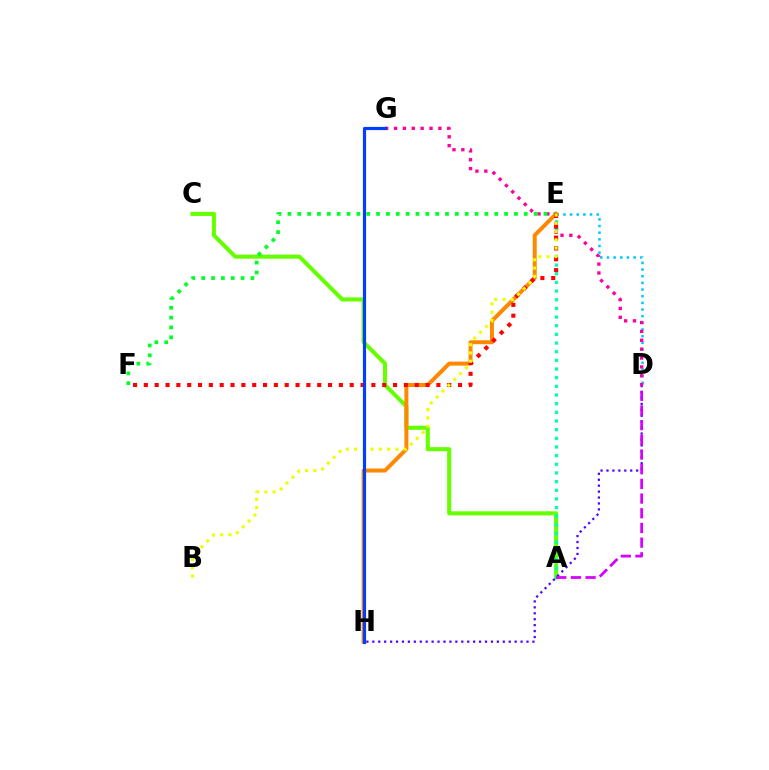{('A', 'C'): [{'color': '#66ff00', 'line_style': 'solid', 'thickness': 2.93}], ('A', 'E'): [{'color': '#00ffaf', 'line_style': 'dotted', 'thickness': 2.35}], ('D', 'E'): [{'color': '#00c7ff', 'line_style': 'dotted', 'thickness': 1.81}], ('D', 'G'): [{'color': '#ff00a0', 'line_style': 'dotted', 'thickness': 2.41}], ('E', 'F'): [{'color': '#00ff27', 'line_style': 'dotted', 'thickness': 2.68}, {'color': '#ff0000', 'line_style': 'dotted', 'thickness': 2.94}], ('E', 'H'): [{'color': '#ff8800', 'line_style': 'solid', 'thickness': 2.87}], ('D', 'H'): [{'color': '#4f00ff', 'line_style': 'dotted', 'thickness': 1.61}], ('B', 'E'): [{'color': '#eeff00', 'line_style': 'dotted', 'thickness': 2.25}], ('A', 'D'): [{'color': '#d600ff', 'line_style': 'dashed', 'thickness': 1.99}], ('G', 'H'): [{'color': '#003fff', 'line_style': 'solid', 'thickness': 2.28}]}